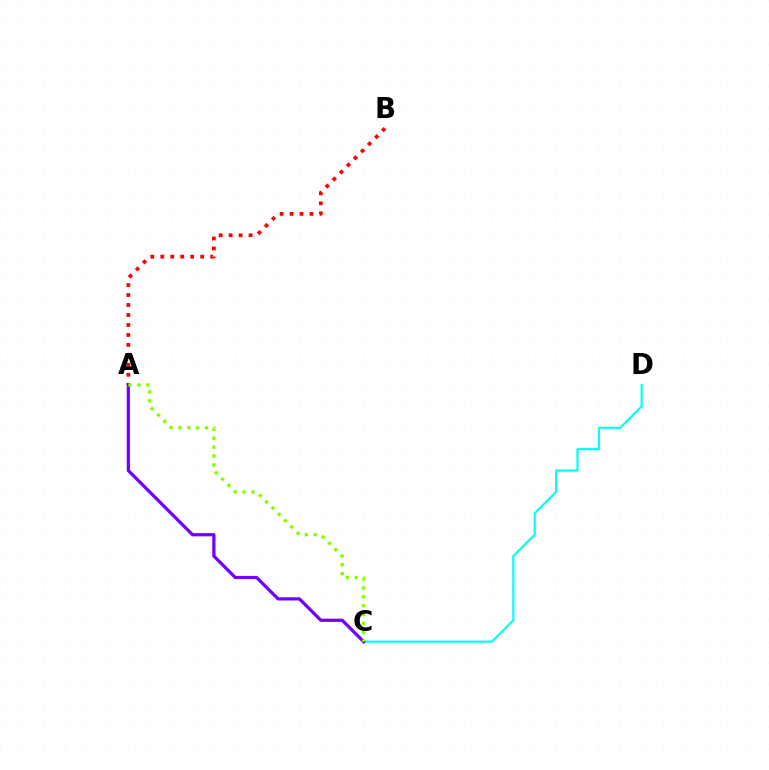{('C', 'D'): [{'color': '#00fff6', 'line_style': 'solid', 'thickness': 1.56}], ('A', 'B'): [{'color': '#ff0000', 'line_style': 'dotted', 'thickness': 2.71}], ('A', 'C'): [{'color': '#7200ff', 'line_style': 'solid', 'thickness': 2.32}, {'color': '#84ff00', 'line_style': 'dotted', 'thickness': 2.42}]}